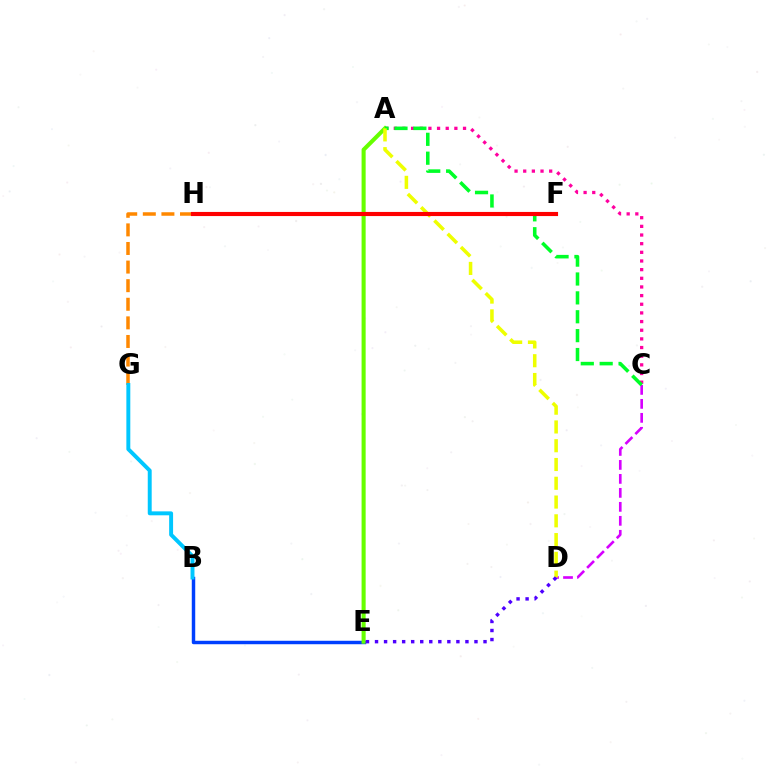{('B', 'E'): [{'color': '#003fff', 'line_style': 'solid', 'thickness': 2.48}], ('A', 'C'): [{'color': '#ff00a0', 'line_style': 'dotted', 'thickness': 2.35}, {'color': '#00ff27', 'line_style': 'dashed', 'thickness': 2.57}], ('G', 'H'): [{'color': '#ff8800', 'line_style': 'dashed', 'thickness': 2.53}], ('C', 'D'): [{'color': '#d600ff', 'line_style': 'dashed', 'thickness': 1.9}], ('A', 'E'): [{'color': '#66ff00', 'line_style': 'solid', 'thickness': 2.94}], ('B', 'G'): [{'color': '#00c7ff', 'line_style': 'solid', 'thickness': 2.83}], ('A', 'D'): [{'color': '#eeff00', 'line_style': 'dashed', 'thickness': 2.55}], ('F', 'H'): [{'color': '#00ffaf', 'line_style': 'dashed', 'thickness': 1.61}, {'color': '#ff0000', 'line_style': 'solid', 'thickness': 2.97}], ('D', 'E'): [{'color': '#4f00ff', 'line_style': 'dotted', 'thickness': 2.46}]}